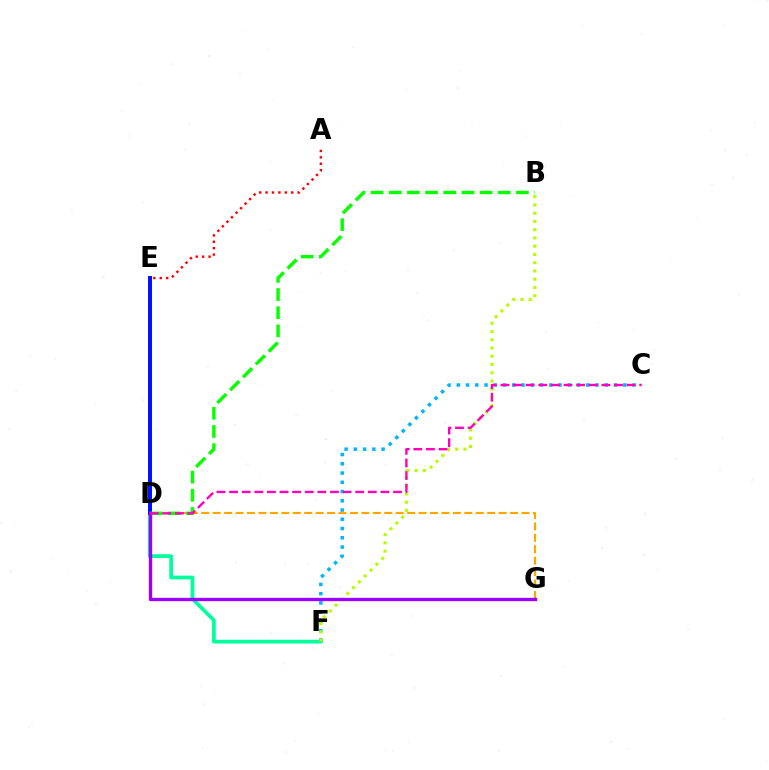{('D', 'F'): [{'color': '#00ff9d', 'line_style': 'solid', 'thickness': 2.68}], ('A', 'E'): [{'color': '#ff0000', 'line_style': 'dotted', 'thickness': 1.74}], ('C', 'F'): [{'color': '#00b5ff', 'line_style': 'dotted', 'thickness': 2.51}], ('D', 'G'): [{'color': '#ffa500', 'line_style': 'dashed', 'thickness': 1.55}, {'color': '#9b00ff', 'line_style': 'solid', 'thickness': 2.41}], ('B', 'F'): [{'color': '#b3ff00', 'line_style': 'dotted', 'thickness': 2.24}], ('D', 'E'): [{'color': '#0010ff', 'line_style': 'solid', 'thickness': 2.86}], ('B', 'D'): [{'color': '#08ff00', 'line_style': 'dashed', 'thickness': 2.47}], ('C', 'D'): [{'color': '#ff00bd', 'line_style': 'dashed', 'thickness': 1.71}]}